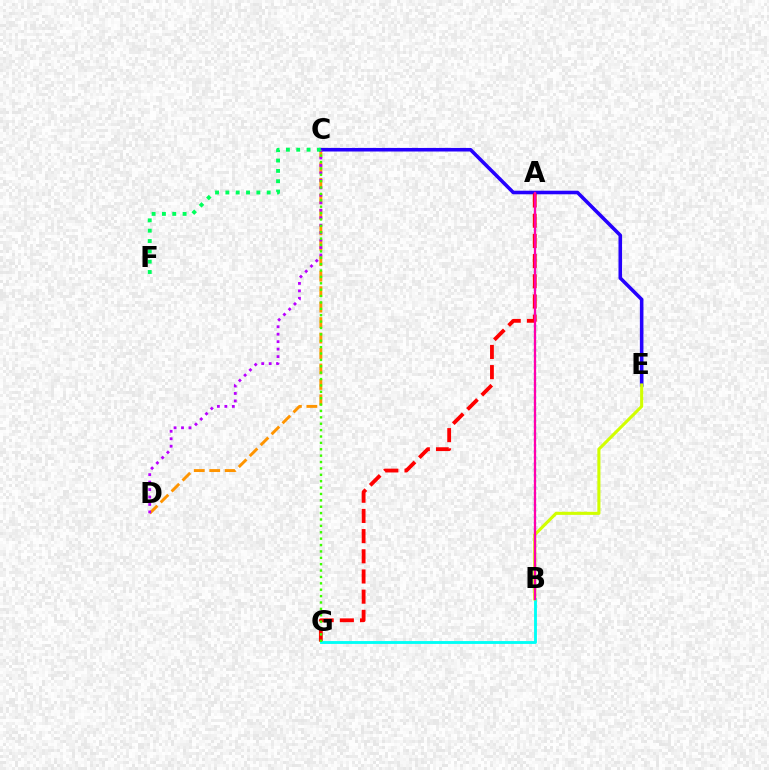{('C', 'D'): [{'color': '#ff9400', 'line_style': 'dashed', 'thickness': 2.1}, {'color': '#b900ff', 'line_style': 'dotted', 'thickness': 2.03}], ('C', 'E'): [{'color': '#2500ff', 'line_style': 'solid', 'thickness': 2.57}], ('A', 'B'): [{'color': '#0074ff', 'line_style': 'dotted', 'thickness': 1.63}, {'color': '#ff00ac', 'line_style': 'solid', 'thickness': 1.63}], ('A', 'G'): [{'color': '#ff0000', 'line_style': 'dashed', 'thickness': 2.74}], ('B', 'G'): [{'color': '#00fff6', 'line_style': 'solid', 'thickness': 2.06}], ('C', 'G'): [{'color': '#3dff00', 'line_style': 'dotted', 'thickness': 1.73}], ('C', 'F'): [{'color': '#00ff5c', 'line_style': 'dotted', 'thickness': 2.81}], ('B', 'E'): [{'color': '#d1ff00', 'line_style': 'solid', 'thickness': 2.23}]}